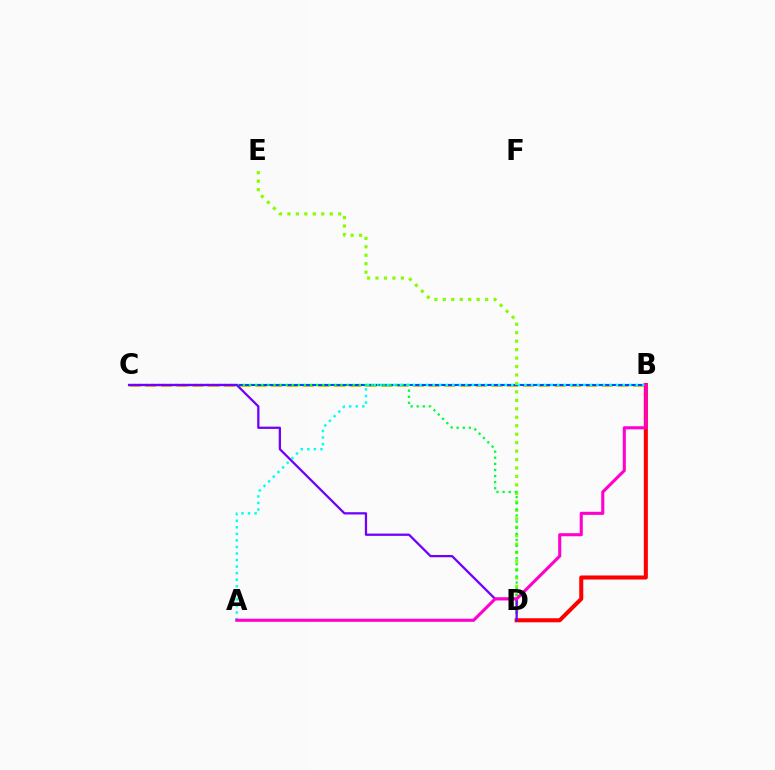{('B', 'C'): [{'color': '#ffbd00', 'line_style': 'dashed', 'thickness': 2.14}, {'color': '#004bff', 'line_style': 'solid', 'thickness': 1.54}], ('D', 'E'): [{'color': '#84ff00', 'line_style': 'dotted', 'thickness': 2.3}], ('C', 'D'): [{'color': '#00ff39', 'line_style': 'dotted', 'thickness': 1.66}, {'color': '#7200ff', 'line_style': 'solid', 'thickness': 1.64}], ('B', 'D'): [{'color': '#ff0000', 'line_style': 'solid', 'thickness': 2.91}], ('A', 'B'): [{'color': '#00fff6', 'line_style': 'dotted', 'thickness': 1.78}, {'color': '#ff00cf', 'line_style': 'solid', 'thickness': 2.23}]}